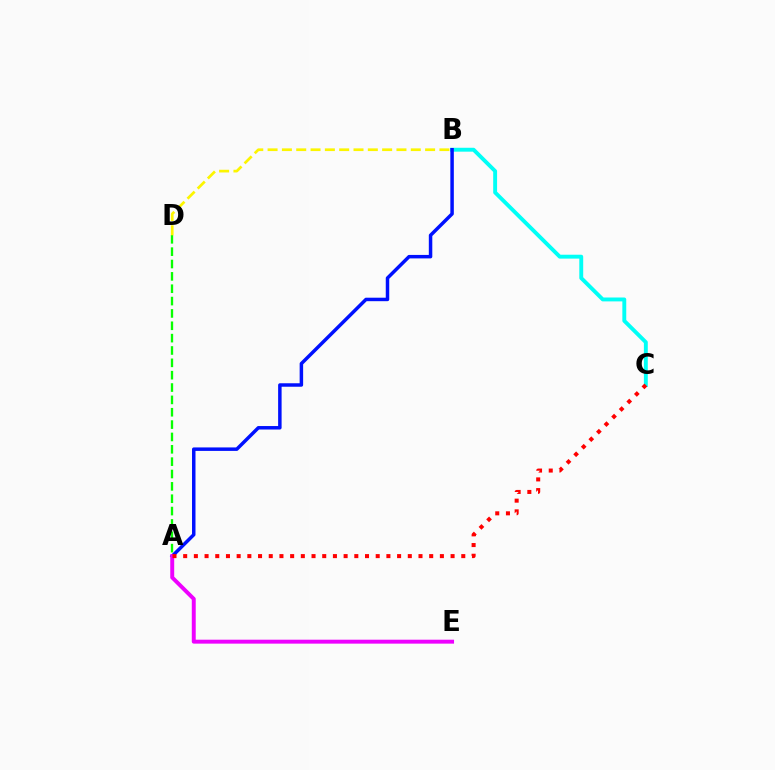{('A', 'D'): [{'color': '#08ff00', 'line_style': 'dashed', 'thickness': 1.68}], ('B', 'C'): [{'color': '#00fff6', 'line_style': 'solid', 'thickness': 2.8}], ('A', 'B'): [{'color': '#0010ff', 'line_style': 'solid', 'thickness': 2.51}], ('A', 'E'): [{'color': '#ee00ff', 'line_style': 'solid', 'thickness': 2.84}], ('A', 'C'): [{'color': '#ff0000', 'line_style': 'dotted', 'thickness': 2.91}], ('B', 'D'): [{'color': '#fcf500', 'line_style': 'dashed', 'thickness': 1.95}]}